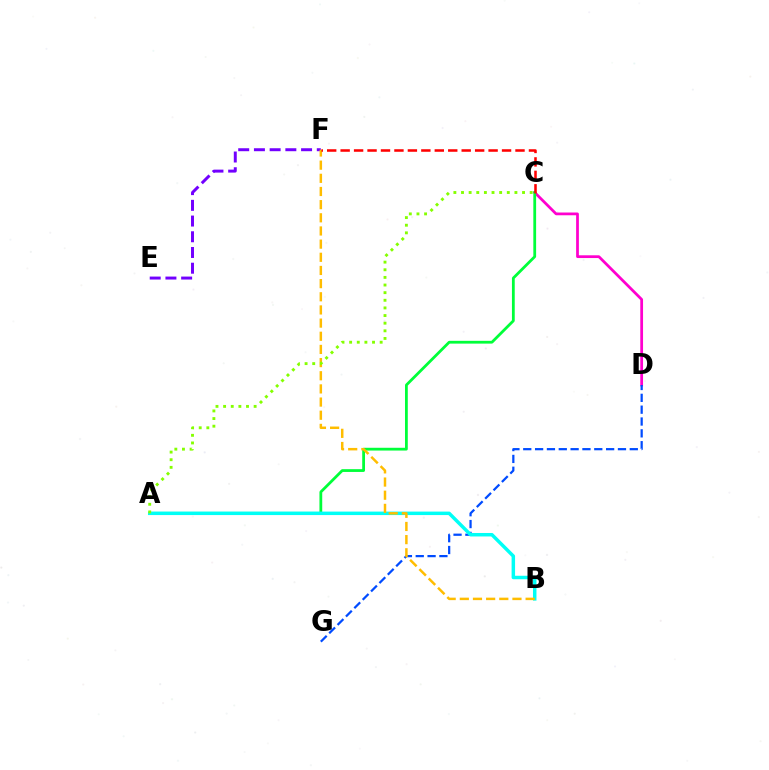{('C', 'D'): [{'color': '#ff00cf', 'line_style': 'solid', 'thickness': 1.98}], ('E', 'F'): [{'color': '#7200ff', 'line_style': 'dashed', 'thickness': 2.13}], ('D', 'G'): [{'color': '#004bff', 'line_style': 'dashed', 'thickness': 1.61}], ('A', 'C'): [{'color': '#00ff39', 'line_style': 'solid', 'thickness': 2.0}, {'color': '#84ff00', 'line_style': 'dotted', 'thickness': 2.07}], ('A', 'B'): [{'color': '#00fff6', 'line_style': 'solid', 'thickness': 2.5}], ('B', 'F'): [{'color': '#ffbd00', 'line_style': 'dashed', 'thickness': 1.79}], ('C', 'F'): [{'color': '#ff0000', 'line_style': 'dashed', 'thickness': 1.83}]}